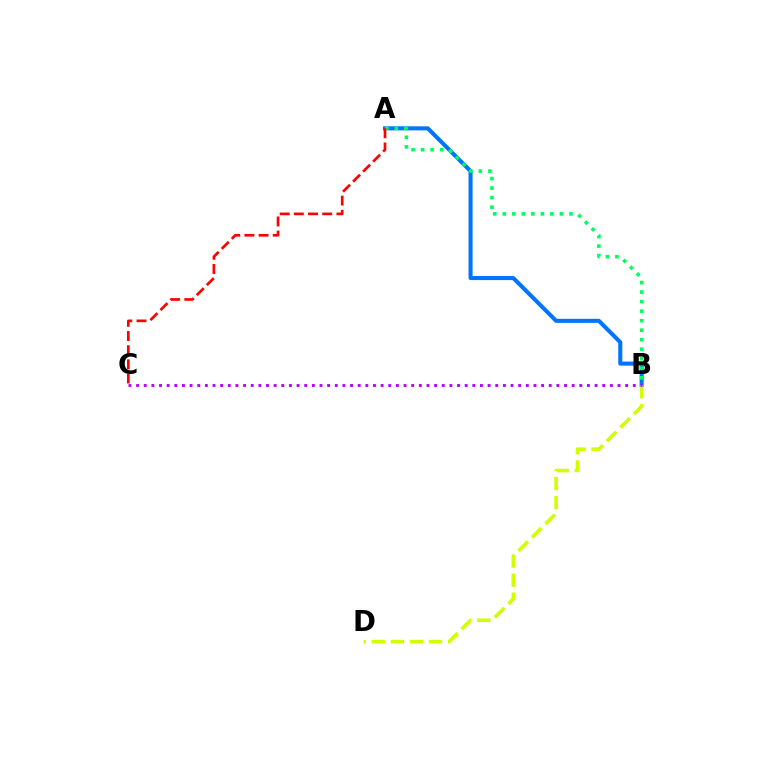{('A', 'B'): [{'color': '#0074ff', 'line_style': 'solid', 'thickness': 2.92}, {'color': '#00ff5c', 'line_style': 'dotted', 'thickness': 2.59}], ('B', 'D'): [{'color': '#d1ff00', 'line_style': 'dashed', 'thickness': 2.59}], ('A', 'C'): [{'color': '#ff0000', 'line_style': 'dashed', 'thickness': 1.92}], ('B', 'C'): [{'color': '#b900ff', 'line_style': 'dotted', 'thickness': 2.08}]}